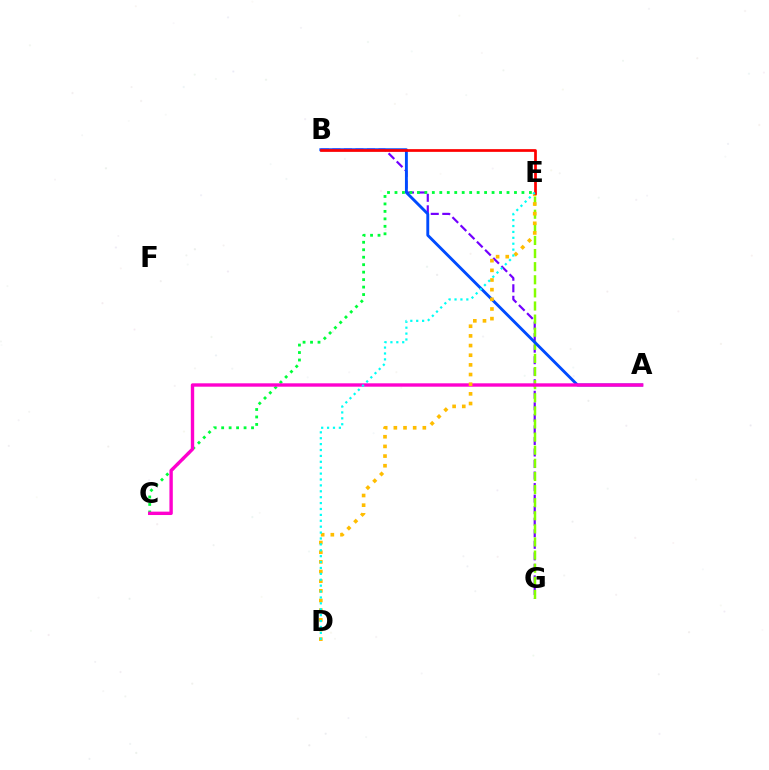{('B', 'G'): [{'color': '#7200ff', 'line_style': 'dashed', 'thickness': 1.57}], ('E', 'G'): [{'color': '#84ff00', 'line_style': 'dashed', 'thickness': 1.78}], ('A', 'B'): [{'color': '#004bff', 'line_style': 'solid', 'thickness': 2.08}], ('C', 'E'): [{'color': '#00ff39', 'line_style': 'dotted', 'thickness': 2.03}], ('A', 'C'): [{'color': '#ff00cf', 'line_style': 'solid', 'thickness': 2.44}], ('D', 'E'): [{'color': '#ffbd00', 'line_style': 'dotted', 'thickness': 2.62}, {'color': '#00fff6', 'line_style': 'dotted', 'thickness': 1.6}], ('B', 'E'): [{'color': '#ff0000', 'line_style': 'solid', 'thickness': 1.96}]}